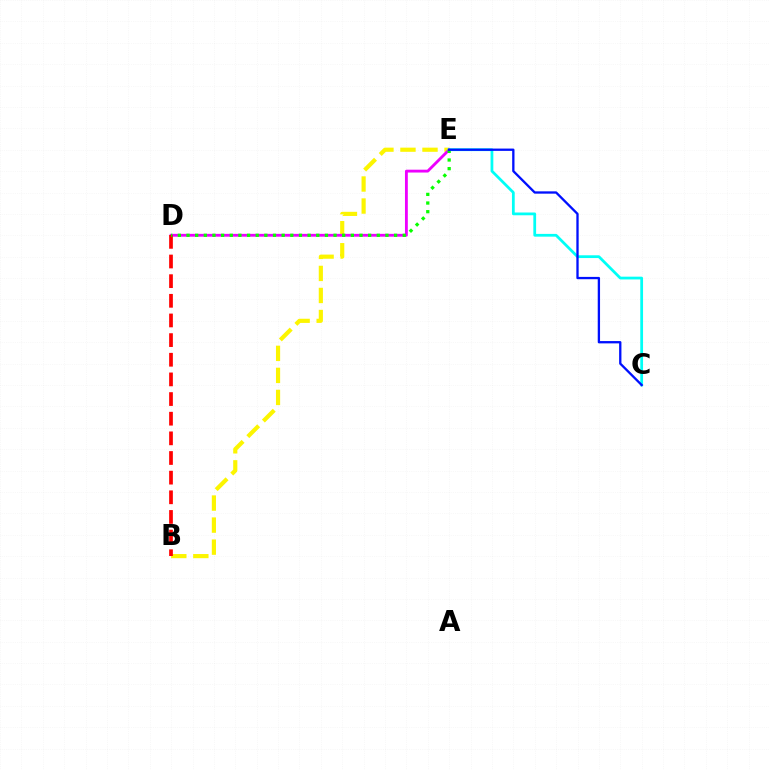{('B', 'E'): [{'color': '#fcf500', 'line_style': 'dashed', 'thickness': 2.99}], ('D', 'E'): [{'color': '#ee00ff', 'line_style': 'solid', 'thickness': 2.05}, {'color': '#08ff00', 'line_style': 'dotted', 'thickness': 2.35}], ('B', 'D'): [{'color': '#ff0000', 'line_style': 'dashed', 'thickness': 2.67}], ('C', 'E'): [{'color': '#00fff6', 'line_style': 'solid', 'thickness': 1.99}, {'color': '#0010ff', 'line_style': 'solid', 'thickness': 1.67}]}